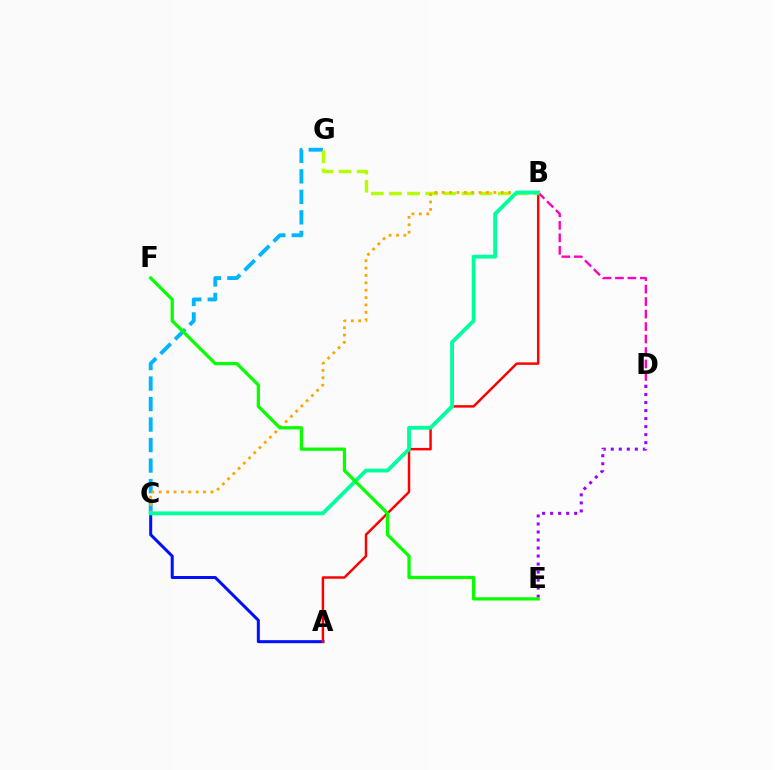{('A', 'C'): [{'color': '#0010ff', 'line_style': 'solid', 'thickness': 2.17}], ('C', 'G'): [{'color': '#00b5ff', 'line_style': 'dashed', 'thickness': 2.79}], ('A', 'B'): [{'color': '#ff0000', 'line_style': 'solid', 'thickness': 1.78}], ('B', 'D'): [{'color': '#ff00bd', 'line_style': 'dashed', 'thickness': 1.7}], ('B', 'G'): [{'color': '#b3ff00', 'line_style': 'dashed', 'thickness': 2.46}], ('B', 'C'): [{'color': '#ffa500', 'line_style': 'dotted', 'thickness': 2.0}, {'color': '#00ff9d', 'line_style': 'solid', 'thickness': 2.76}], ('D', 'E'): [{'color': '#9b00ff', 'line_style': 'dotted', 'thickness': 2.18}], ('E', 'F'): [{'color': '#08ff00', 'line_style': 'solid', 'thickness': 2.34}]}